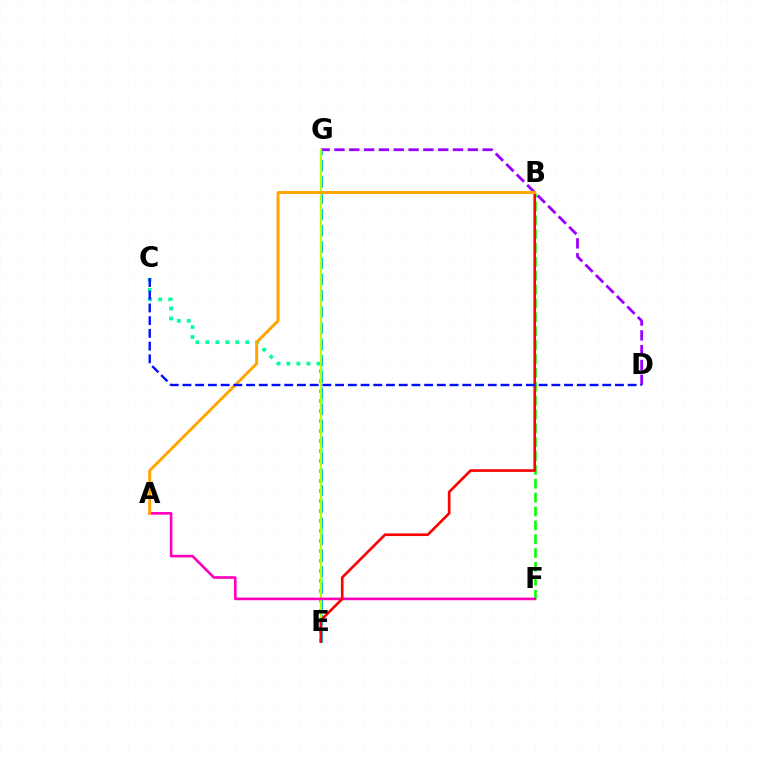{('C', 'E'): [{'color': '#00ff9d', 'line_style': 'dotted', 'thickness': 2.71}], ('B', 'F'): [{'color': '#08ff00', 'line_style': 'dashed', 'thickness': 1.88}], ('D', 'G'): [{'color': '#9b00ff', 'line_style': 'dashed', 'thickness': 2.01}], ('E', 'G'): [{'color': '#00b5ff', 'line_style': 'dashed', 'thickness': 2.21}, {'color': '#b3ff00', 'line_style': 'solid', 'thickness': 1.54}], ('A', 'F'): [{'color': '#ff00bd', 'line_style': 'solid', 'thickness': 1.89}], ('B', 'E'): [{'color': '#ff0000', 'line_style': 'solid', 'thickness': 1.91}], ('A', 'B'): [{'color': '#ffa500', 'line_style': 'solid', 'thickness': 2.13}], ('C', 'D'): [{'color': '#0010ff', 'line_style': 'dashed', 'thickness': 1.73}]}